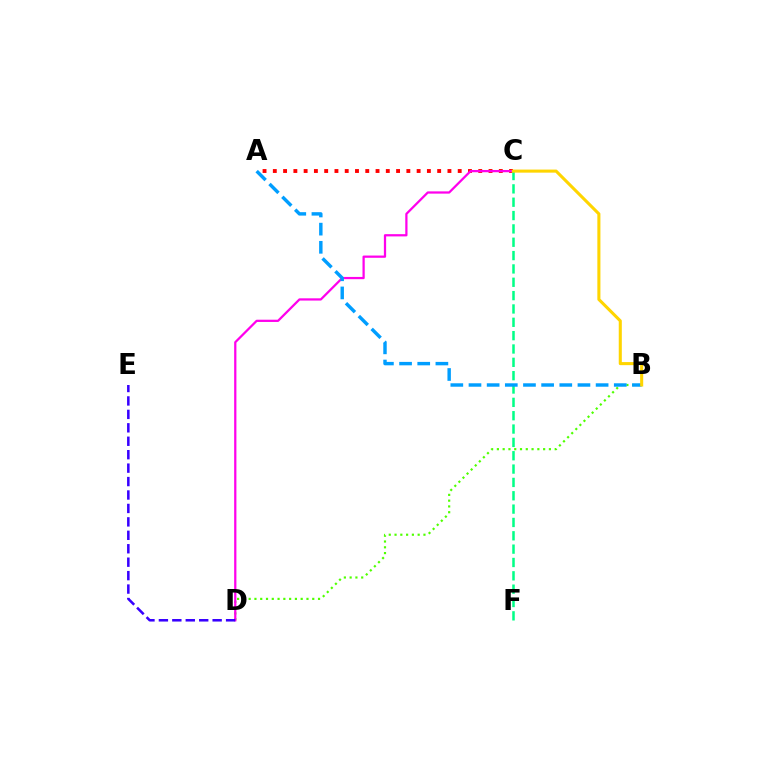{('B', 'D'): [{'color': '#4fff00', 'line_style': 'dotted', 'thickness': 1.57}], ('A', 'C'): [{'color': '#ff0000', 'line_style': 'dotted', 'thickness': 2.79}], ('C', 'D'): [{'color': '#ff00ed', 'line_style': 'solid', 'thickness': 1.62}], ('D', 'E'): [{'color': '#3700ff', 'line_style': 'dashed', 'thickness': 1.83}], ('C', 'F'): [{'color': '#00ff86', 'line_style': 'dashed', 'thickness': 1.81}], ('A', 'B'): [{'color': '#009eff', 'line_style': 'dashed', 'thickness': 2.47}], ('B', 'C'): [{'color': '#ffd500', 'line_style': 'solid', 'thickness': 2.21}]}